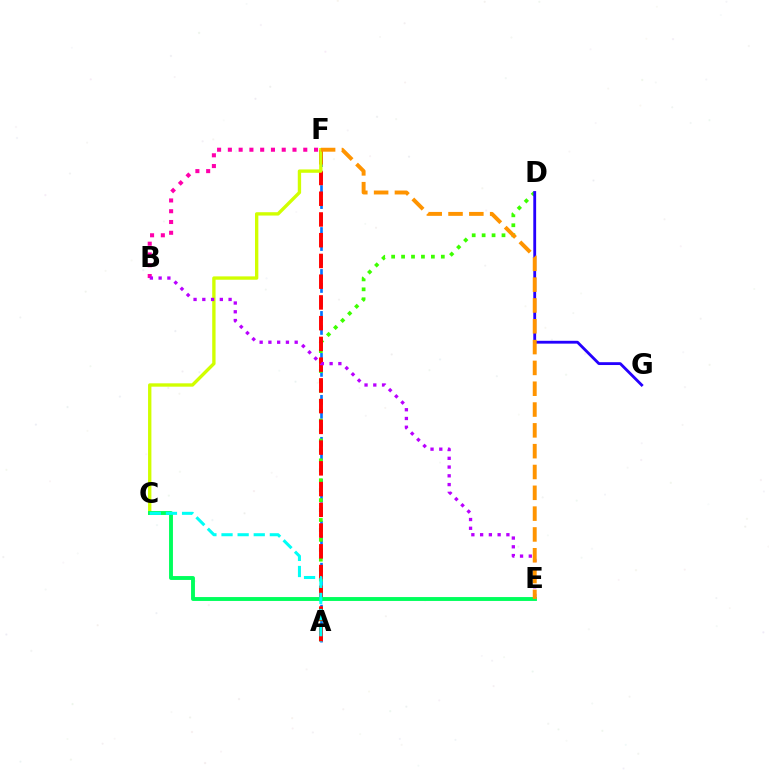{('A', 'F'): [{'color': '#0074ff', 'line_style': 'dashed', 'thickness': 1.9}, {'color': '#ff0000', 'line_style': 'dashed', 'thickness': 2.82}], ('A', 'D'): [{'color': '#3dff00', 'line_style': 'dotted', 'thickness': 2.7}], ('D', 'G'): [{'color': '#2500ff', 'line_style': 'solid', 'thickness': 2.04}], ('C', 'F'): [{'color': '#d1ff00', 'line_style': 'solid', 'thickness': 2.41}], ('B', 'F'): [{'color': '#ff00ac', 'line_style': 'dotted', 'thickness': 2.93}], ('B', 'E'): [{'color': '#b900ff', 'line_style': 'dotted', 'thickness': 2.38}], ('C', 'E'): [{'color': '#00ff5c', 'line_style': 'solid', 'thickness': 2.8}], ('A', 'C'): [{'color': '#00fff6', 'line_style': 'dashed', 'thickness': 2.19}], ('E', 'F'): [{'color': '#ff9400', 'line_style': 'dashed', 'thickness': 2.83}]}